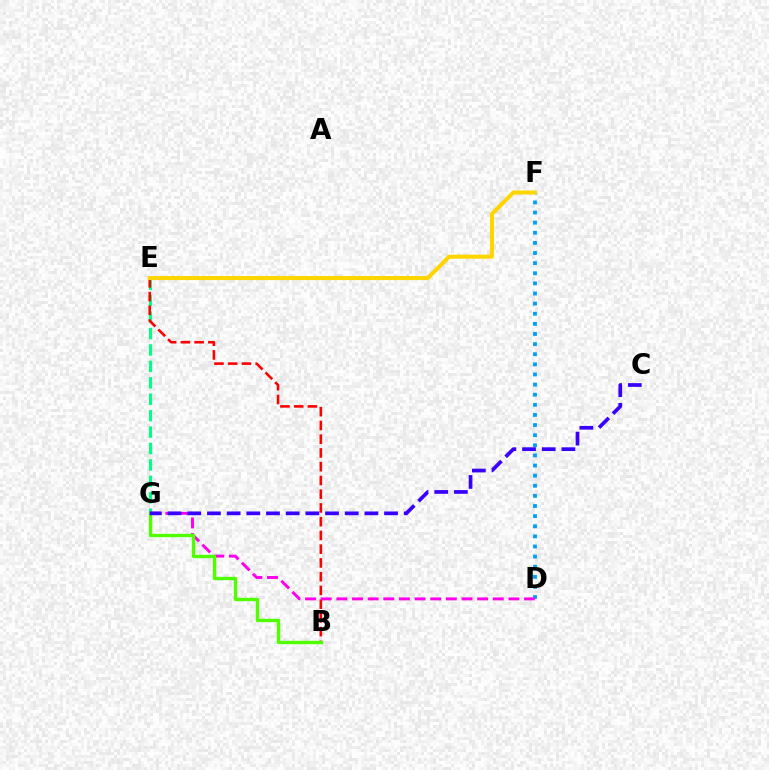{('E', 'G'): [{'color': '#00ff86', 'line_style': 'dashed', 'thickness': 2.23}], ('B', 'E'): [{'color': '#ff0000', 'line_style': 'dashed', 'thickness': 1.87}], ('D', 'F'): [{'color': '#009eff', 'line_style': 'dotted', 'thickness': 2.75}], ('D', 'G'): [{'color': '#ff00ed', 'line_style': 'dashed', 'thickness': 2.12}], ('B', 'G'): [{'color': '#4fff00', 'line_style': 'solid', 'thickness': 2.42}], ('E', 'F'): [{'color': '#ffd500', 'line_style': 'solid', 'thickness': 2.92}], ('C', 'G'): [{'color': '#3700ff', 'line_style': 'dashed', 'thickness': 2.67}]}